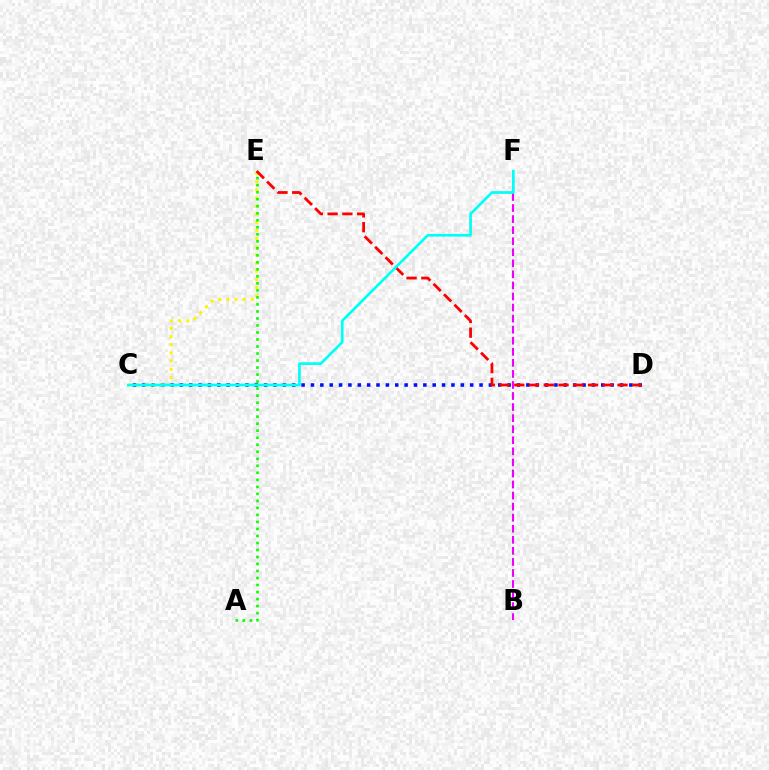{('C', 'D'): [{'color': '#0010ff', 'line_style': 'dotted', 'thickness': 2.54}], ('C', 'E'): [{'color': '#fcf500', 'line_style': 'dotted', 'thickness': 2.21}], ('A', 'E'): [{'color': '#08ff00', 'line_style': 'dotted', 'thickness': 1.91}], ('D', 'E'): [{'color': '#ff0000', 'line_style': 'dashed', 'thickness': 2.0}], ('B', 'F'): [{'color': '#ee00ff', 'line_style': 'dashed', 'thickness': 1.5}], ('C', 'F'): [{'color': '#00fff6', 'line_style': 'solid', 'thickness': 1.94}]}